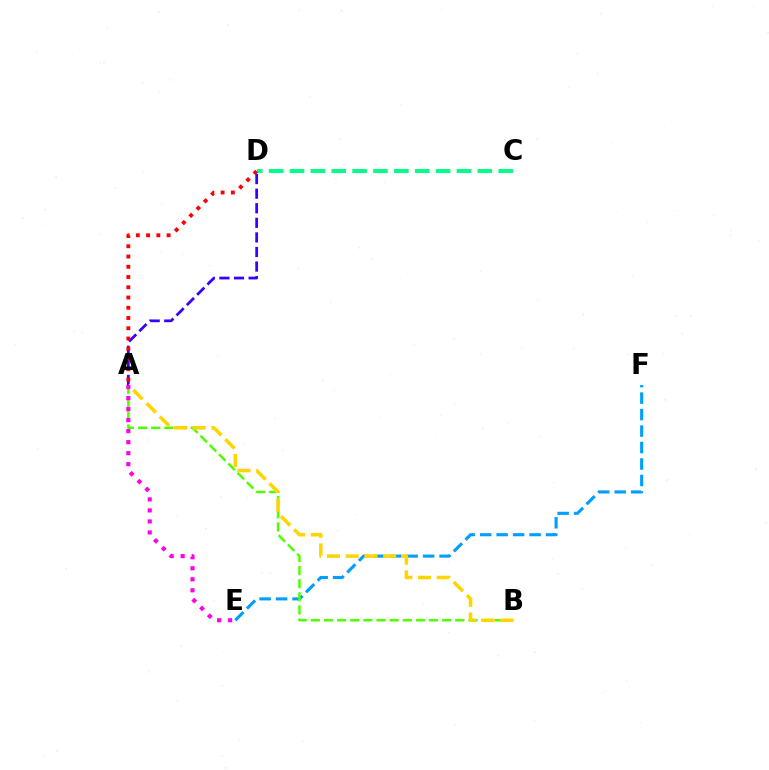{('E', 'F'): [{'color': '#009eff', 'line_style': 'dashed', 'thickness': 2.24}], ('A', 'D'): [{'color': '#3700ff', 'line_style': 'dashed', 'thickness': 1.98}, {'color': '#ff0000', 'line_style': 'dotted', 'thickness': 2.78}], ('A', 'B'): [{'color': '#4fff00', 'line_style': 'dashed', 'thickness': 1.78}, {'color': '#ffd500', 'line_style': 'dashed', 'thickness': 2.55}], ('C', 'D'): [{'color': '#00ff86', 'line_style': 'dashed', 'thickness': 2.84}], ('A', 'E'): [{'color': '#ff00ed', 'line_style': 'dotted', 'thickness': 2.99}]}